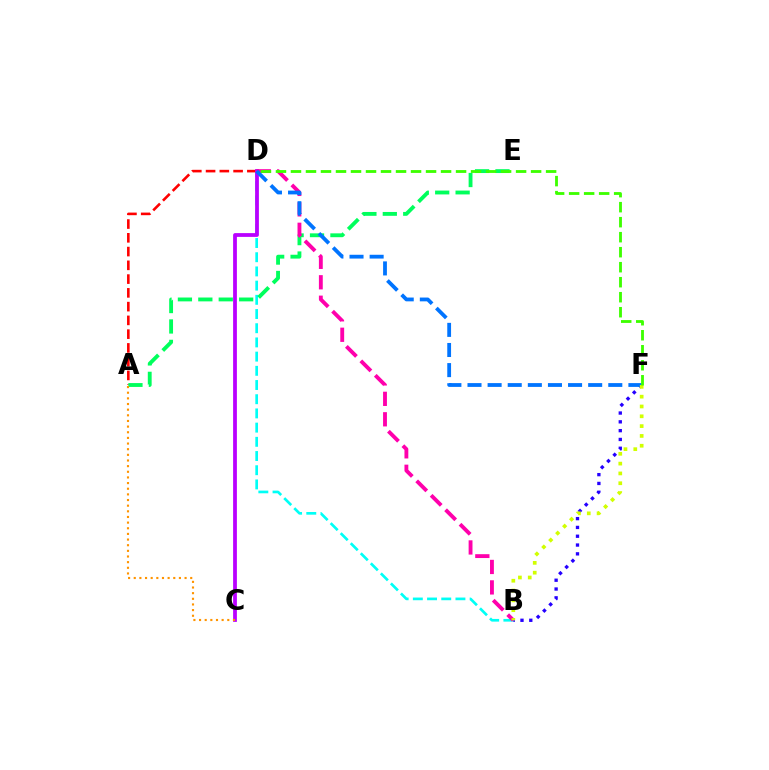{('A', 'D'): [{'color': '#ff0000', 'line_style': 'dashed', 'thickness': 1.87}], ('B', 'D'): [{'color': '#00fff6', 'line_style': 'dashed', 'thickness': 1.93}, {'color': '#ff00ac', 'line_style': 'dashed', 'thickness': 2.78}], ('A', 'E'): [{'color': '#00ff5c', 'line_style': 'dashed', 'thickness': 2.77}], ('B', 'F'): [{'color': '#2500ff', 'line_style': 'dotted', 'thickness': 2.39}, {'color': '#d1ff00', 'line_style': 'dotted', 'thickness': 2.67}], ('C', 'D'): [{'color': '#b900ff', 'line_style': 'solid', 'thickness': 2.71}], ('D', 'F'): [{'color': '#0074ff', 'line_style': 'dashed', 'thickness': 2.73}, {'color': '#3dff00', 'line_style': 'dashed', 'thickness': 2.04}], ('A', 'C'): [{'color': '#ff9400', 'line_style': 'dotted', 'thickness': 1.53}]}